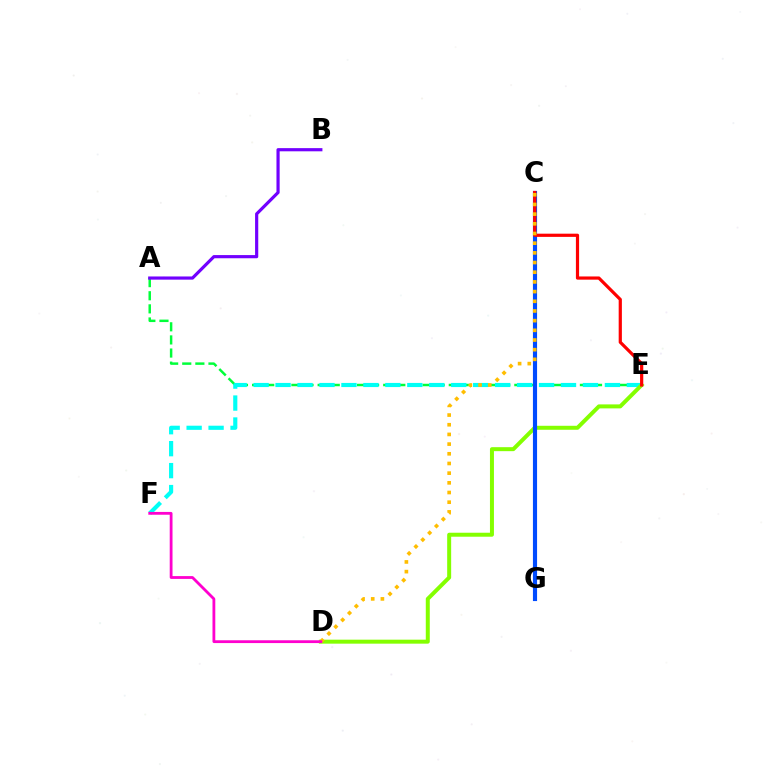{('A', 'E'): [{'color': '#00ff39', 'line_style': 'dashed', 'thickness': 1.78}], ('E', 'F'): [{'color': '#00fff6', 'line_style': 'dashed', 'thickness': 2.98}], ('A', 'B'): [{'color': '#7200ff', 'line_style': 'solid', 'thickness': 2.29}], ('D', 'E'): [{'color': '#84ff00', 'line_style': 'solid', 'thickness': 2.87}], ('C', 'G'): [{'color': '#004bff', 'line_style': 'solid', 'thickness': 2.98}], ('C', 'E'): [{'color': '#ff0000', 'line_style': 'solid', 'thickness': 2.3}], ('C', 'D'): [{'color': '#ffbd00', 'line_style': 'dotted', 'thickness': 2.63}], ('D', 'F'): [{'color': '#ff00cf', 'line_style': 'solid', 'thickness': 2.02}]}